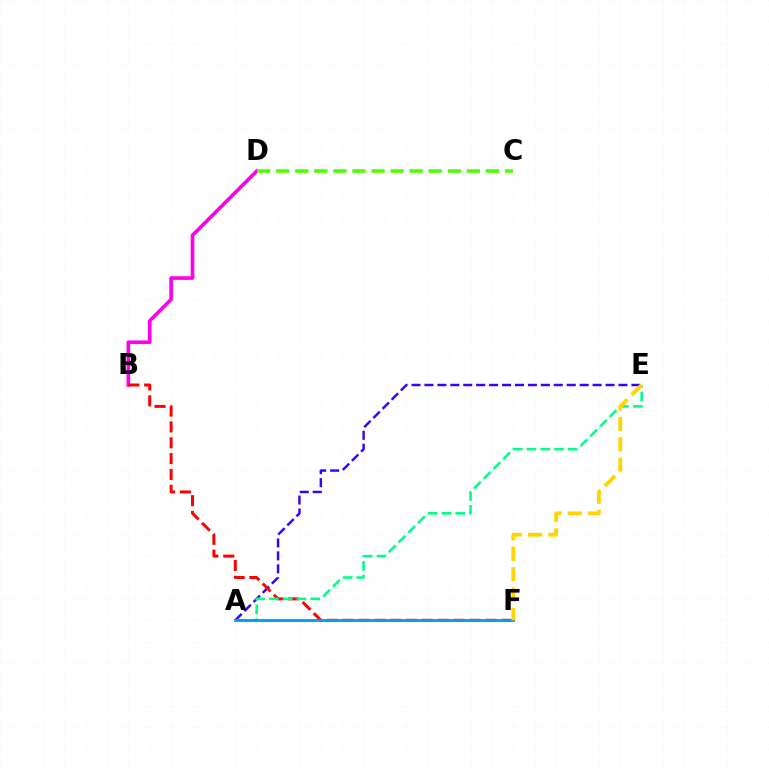{('A', 'E'): [{'color': '#3700ff', 'line_style': 'dashed', 'thickness': 1.76}, {'color': '#00ff86', 'line_style': 'dashed', 'thickness': 1.87}], ('B', 'D'): [{'color': '#ff00ed', 'line_style': 'solid', 'thickness': 2.62}], ('C', 'D'): [{'color': '#4fff00', 'line_style': 'dashed', 'thickness': 2.59}], ('B', 'F'): [{'color': '#ff0000', 'line_style': 'dashed', 'thickness': 2.15}], ('A', 'F'): [{'color': '#009eff', 'line_style': 'solid', 'thickness': 2.06}], ('E', 'F'): [{'color': '#ffd500', 'line_style': 'dashed', 'thickness': 2.77}]}